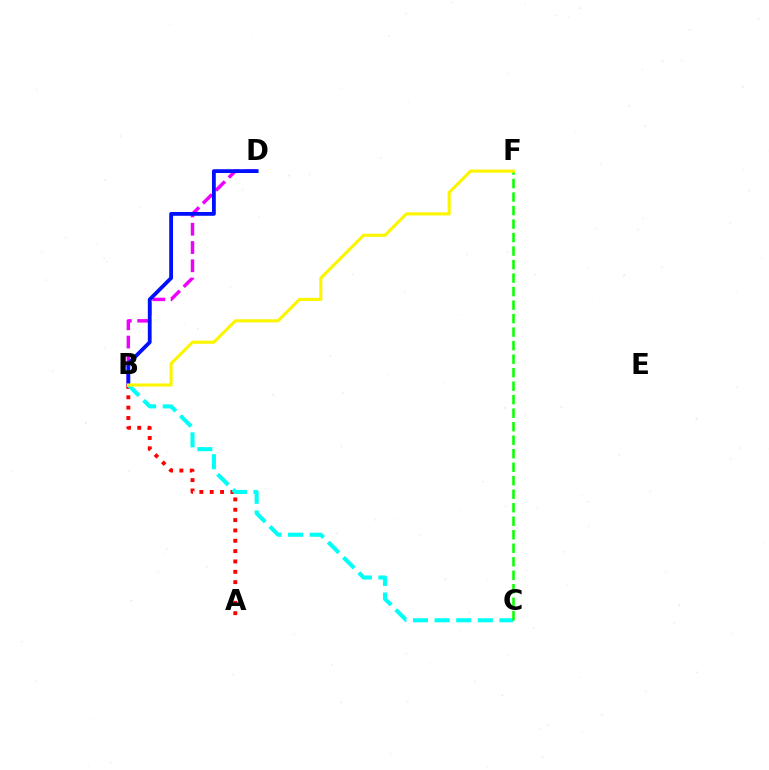{('B', 'D'): [{'color': '#ee00ff', 'line_style': 'dashed', 'thickness': 2.48}, {'color': '#0010ff', 'line_style': 'solid', 'thickness': 2.74}], ('A', 'B'): [{'color': '#ff0000', 'line_style': 'dotted', 'thickness': 2.81}], ('B', 'C'): [{'color': '#00fff6', 'line_style': 'dashed', 'thickness': 2.94}], ('C', 'F'): [{'color': '#08ff00', 'line_style': 'dashed', 'thickness': 1.83}], ('B', 'F'): [{'color': '#fcf500', 'line_style': 'solid', 'thickness': 2.24}]}